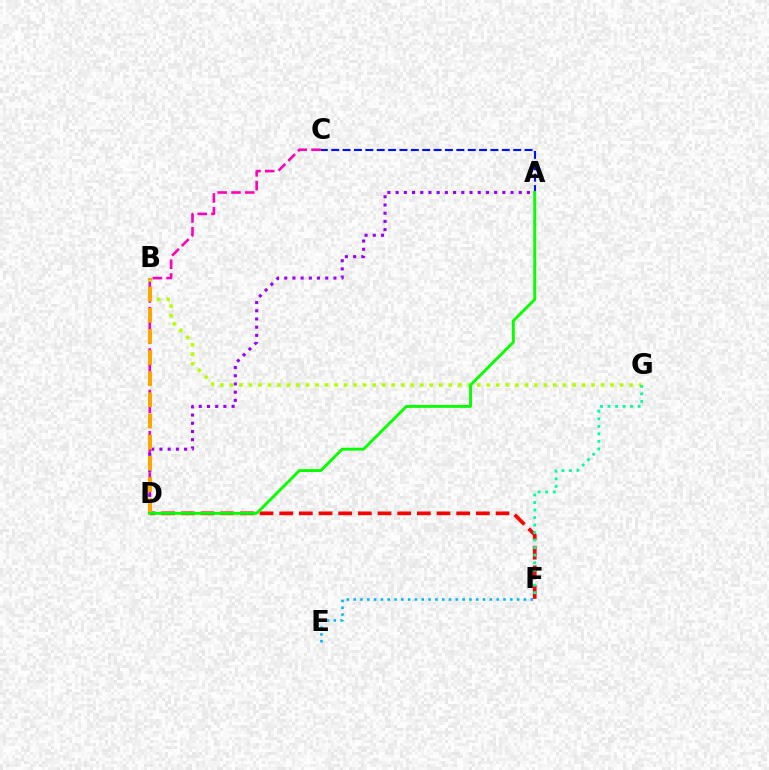{('C', 'D'): [{'color': '#ff00bd', 'line_style': 'dashed', 'thickness': 1.87}], ('D', 'F'): [{'color': '#ff0000', 'line_style': 'dashed', 'thickness': 2.67}], ('A', 'C'): [{'color': '#0010ff', 'line_style': 'dashed', 'thickness': 1.54}], ('A', 'D'): [{'color': '#9b00ff', 'line_style': 'dotted', 'thickness': 2.23}, {'color': '#08ff00', 'line_style': 'solid', 'thickness': 2.09}], ('E', 'F'): [{'color': '#00b5ff', 'line_style': 'dotted', 'thickness': 1.85}], ('B', 'G'): [{'color': '#b3ff00', 'line_style': 'dotted', 'thickness': 2.59}], ('B', 'D'): [{'color': '#ffa500', 'line_style': 'dashed', 'thickness': 2.87}], ('F', 'G'): [{'color': '#00ff9d', 'line_style': 'dotted', 'thickness': 2.04}]}